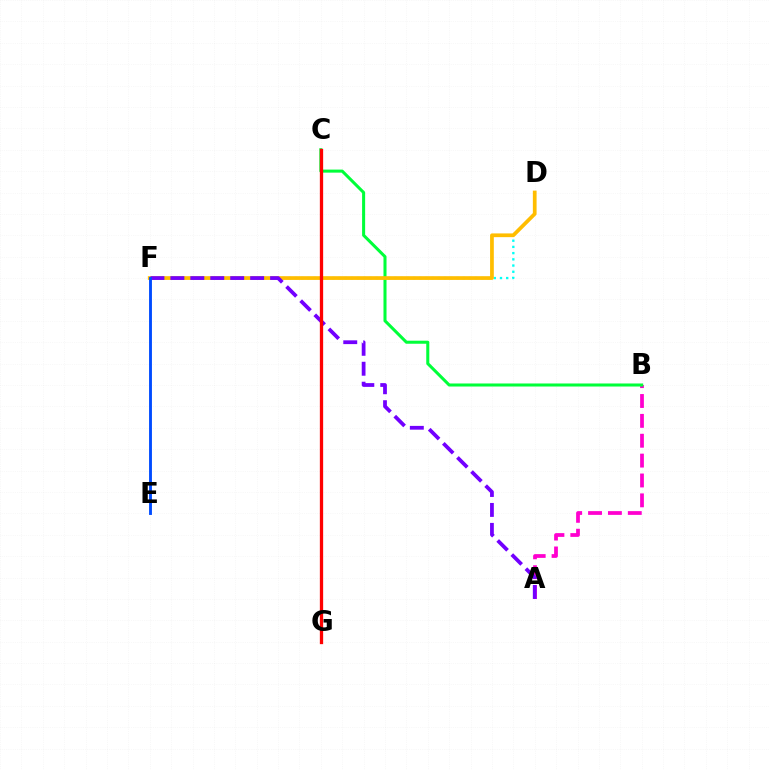{('D', 'F'): [{'color': '#00fff6', 'line_style': 'dotted', 'thickness': 1.69}, {'color': '#ffbd00', 'line_style': 'solid', 'thickness': 2.69}], ('C', 'G'): [{'color': '#84ff00', 'line_style': 'dotted', 'thickness': 1.83}, {'color': '#ff0000', 'line_style': 'solid', 'thickness': 2.37}], ('A', 'B'): [{'color': '#ff00cf', 'line_style': 'dashed', 'thickness': 2.7}], ('B', 'C'): [{'color': '#00ff39', 'line_style': 'solid', 'thickness': 2.19}], ('A', 'F'): [{'color': '#7200ff', 'line_style': 'dashed', 'thickness': 2.71}], ('E', 'F'): [{'color': '#004bff', 'line_style': 'solid', 'thickness': 2.07}]}